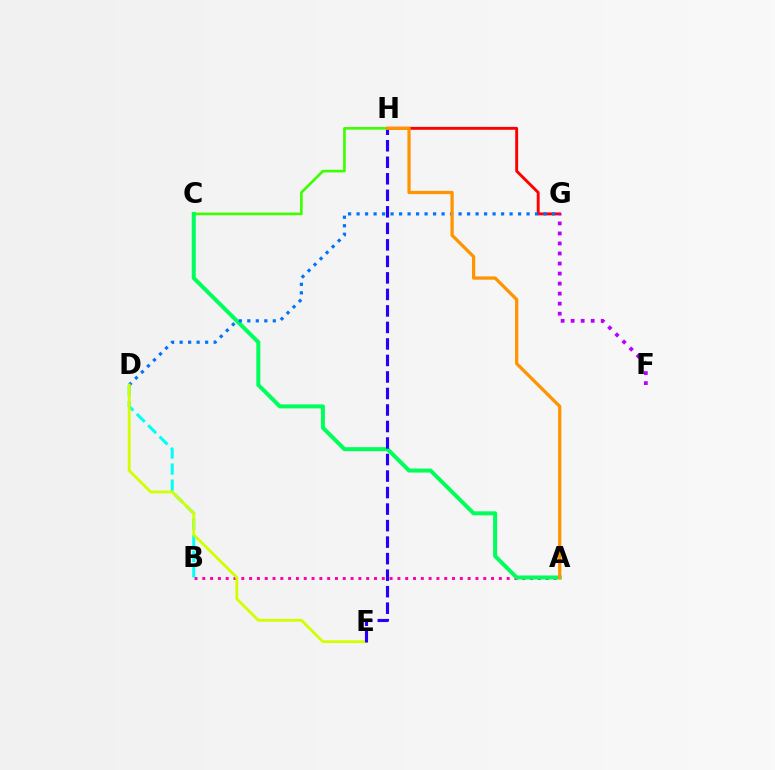{('C', 'H'): [{'color': '#3dff00', 'line_style': 'solid', 'thickness': 1.91}], ('A', 'B'): [{'color': '#ff00ac', 'line_style': 'dotted', 'thickness': 2.12}], ('G', 'H'): [{'color': '#ff0000', 'line_style': 'solid', 'thickness': 2.09}], ('B', 'D'): [{'color': '#00fff6', 'line_style': 'dashed', 'thickness': 2.18}], ('A', 'C'): [{'color': '#00ff5c', 'line_style': 'solid', 'thickness': 2.9}], ('D', 'G'): [{'color': '#0074ff', 'line_style': 'dotted', 'thickness': 2.31}], ('D', 'E'): [{'color': '#d1ff00', 'line_style': 'solid', 'thickness': 2.02}], ('F', 'G'): [{'color': '#b900ff', 'line_style': 'dotted', 'thickness': 2.73}], ('E', 'H'): [{'color': '#2500ff', 'line_style': 'dashed', 'thickness': 2.24}], ('A', 'H'): [{'color': '#ff9400', 'line_style': 'solid', 'thickness': 2.35}]}